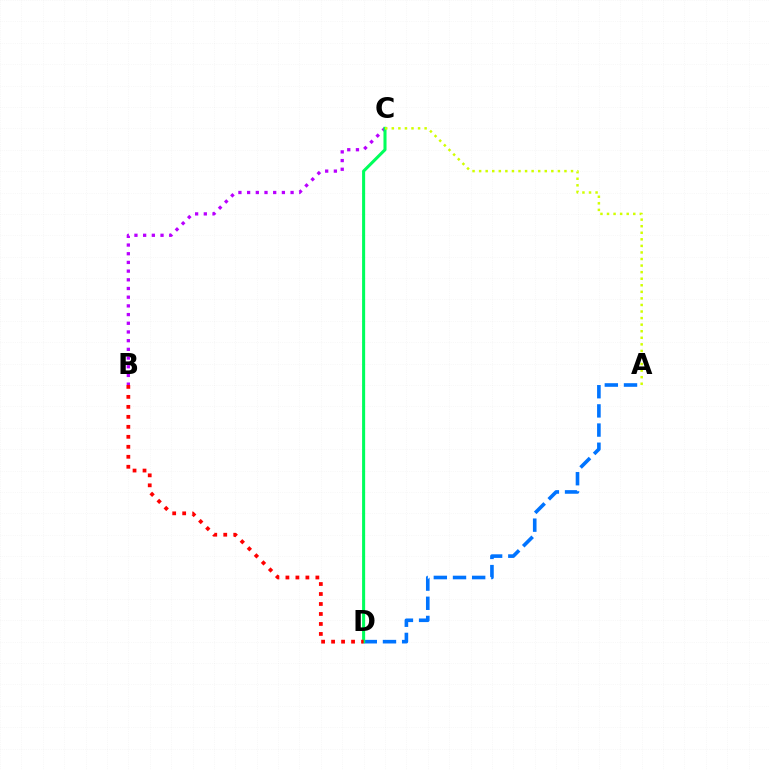{('B', 'C'): [{'color': '#b900ff', 'line_style': 'dotted', 'thickness': 2.36}], ('A', 'D'): [{'color': '#0074ff', 'line_style': 'dashed', 'thickness': 2.6}], ('C', 'D'): [{'color': '#00ff5c', 'line_style': 'solid', 'thickness': 2.2}], ('A', 'C'): [{'color': '#d1ff00', 'line_style': 'dotted', 'thickness': 1.78}], ('B', 'D'): [{'color': '#ff0000', 'line_style': 'dotted', 'thickness': 2.71}]}